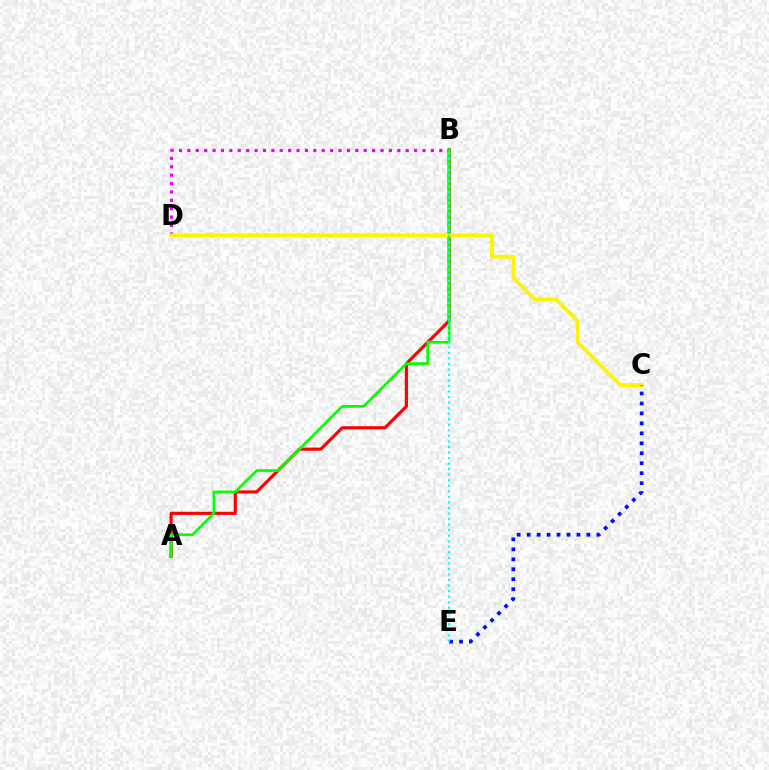{('B', 'D'): [{'color': '#ee00ff', 'line_style': 'dotted', 'thickness': 2.28}], ('A', 'B'): [{'color': '#ff0000', 'line_style': 'solid', 'thickness': 2.28}, {'color': '#08ff00', 'line_style': 'solid', 'thickness': 1.97}], ('C', 'D'): [{'color': '#fcf500', 'line_style': 'solid', 'thickness': 2.73}], ('C', 'E'): [{'color': '#0010ff', 'line_style': 'dotted', 'thickness': 2.71}], ('B', 'E'): [{'color': '#00fff6', 'line_style': 'dotted', 'thickness': 1.51}]}